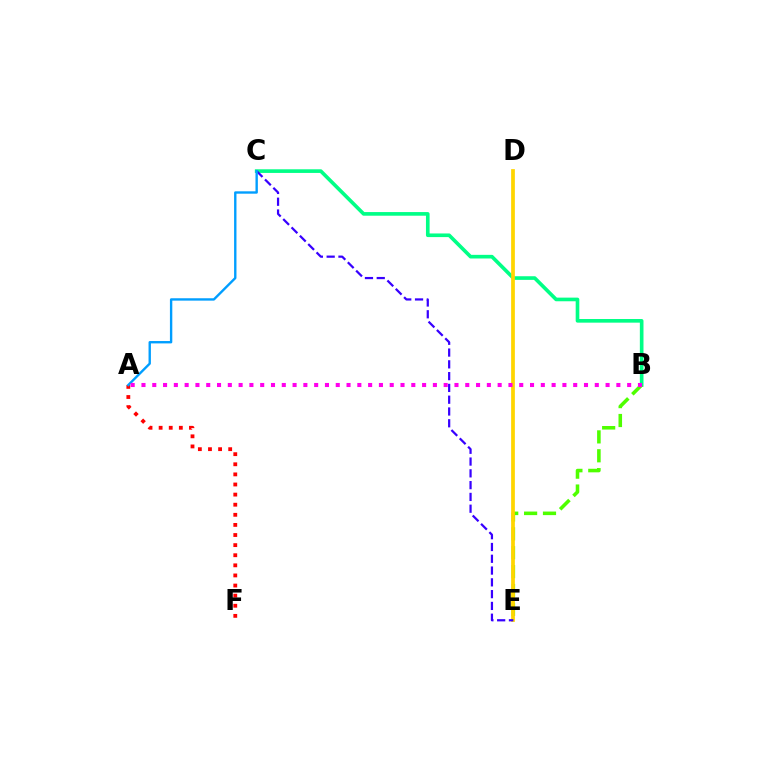{('B', 'C'): [{'color': '#00ff86', 'line_style': 'solid', 'thickness': 2.62}], ('B', 'E'): [{'color': '#4fff00', 'line_style': 'dashed', 'thickness': 2.57}], ('D', 'E'): [{'color': '#ffd500', 'line_style': 'solid', 'thickness': 2.69}], ('A', 'F'): [{'color': '#ff0000', 'line_style': 'dotted', 'thickness': 2.75}], ('C', 'E'): [{'color': '#3700ff', 'line_style': 'dashed', 'thickness': 1.6}], ('A', 'C'): [{'color': '#009eff', 'line_style': 'solid', 'thickness': 1.71}], ('A', 'B'): [{'color': '#ff00ed', 'line_style': 'dotted', 'thickness': 2.93}]}